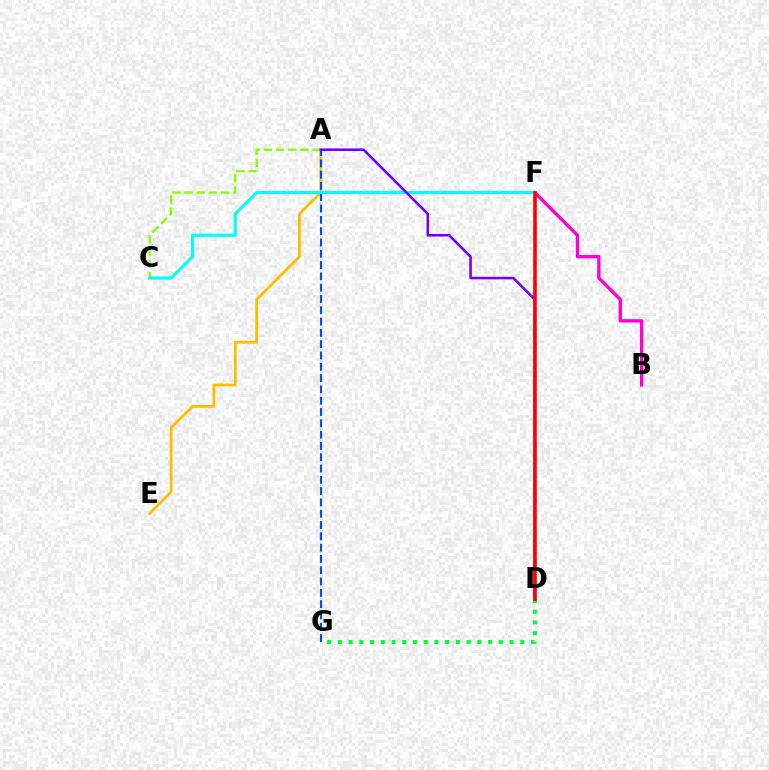{('B', 'F'): [{'color': '#ff00cf', 'line_style': 'solid', 'thickness': 2.4}], ('D', 'G'): [{'color': '#00ff39', 'line_style': 'dotted', 'thickness': 2.92}], ('A', 'C'): [{'color': '#84ff00', 'line_style': 'dashed', 'thickness': 1.66}], ('A', 'E'): [{'color': '#ffbd00', 'line_style': 'solid', 'thickness': 2.01}], ('A', 'G'): [{'color': '#004bff', 'line_style': 'dashed', 'thickness': 1.54}], ('C', 'F'): [{'color': '#00fff6', 'line_style': 'solid', 'thickness': 2.25}], ('A', 'D'): [{'color': '#7200ff', 'line_style': 'solid', 'thickness': 1.84}], ('D', 'F'): [{'color': '#ff0000', 'line_style': 'solid', 'thickness': 2.6}]}